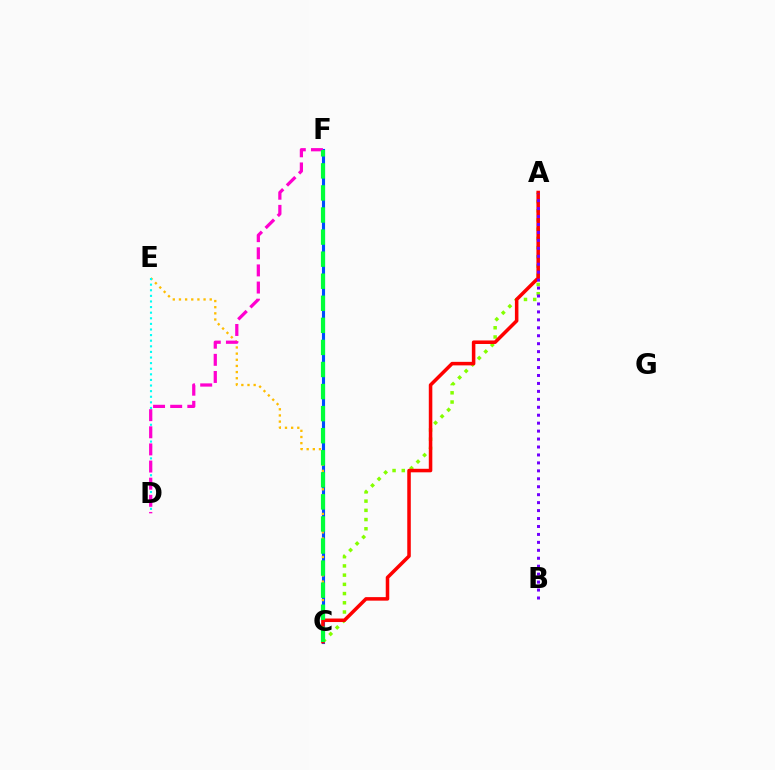{('C', 'F'): [{'color': '#004bff', 'line_style': 'solid', 'thickness': 2.24}, {'color': '#00ff39', 'line_style': 'dashed', 'thickness': 3.0}], ('C', 'E'): [{'color': '#ffbd00', 'line_style': 'dotted', 'thickness': 1.67}], ('D', 'E'): [{'color': '#00fff6', 'line_style': 'dotted', 'thickness': 1.52}], ('A', 'C'): [{'color': '#84ff00', 'line_style': 'dotted', 'thickness': 2.5}, {'color': '#ff0000', 'line_style': 'solid', 'thickness': 2.54}], ('D', 'F'): [{'color': '#ff00cf', 'line_style': 'dashed', 'thickness': 2.33}], ('A', 'B'): [{'color': '#7200ff', 'line_style': 'dotted', 'thickness': 2.16}]}